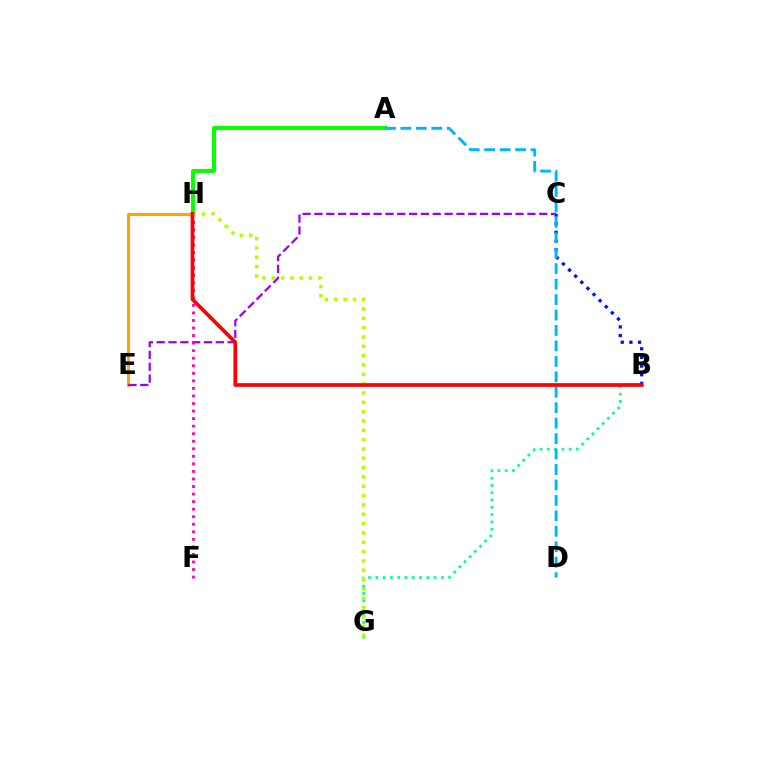{('B', 'G'): [{'color': '#00ff9d', 'line_style': 'dotted', 'thickness': 1.98}], ('B', 'C'): [{'color': '#0010ff', 'line_style': 'dotted', 'thickness': 2.35}], ('E', 'H'): [{'color': '#ffa500', 'line_style': 'solid', 'thickness': 2.19}], ('C', 'E'): [{'color': '#9b00ff', 'line_style': 'dashed', 'thickness': 1.61}], ('F', 'H'): [{'color': '#ff00bd', 'line_style': 'dotted', 'thickness': 2.05}], ('A', 'H'): [{'color': '#08ff00', 'line_style': 'solid', 'thickness': 2.88}], ('G', 'H'): [{'color': '#b3ff00', 'line_style': 'dotted', 'thickness': 2.54}], ('A', 'D'): [{'color': '#00b5ff', 'line_style': 'dashed', 'thickness': 2.1}], ('B', 'H'): [{'color': '#ff0000', 'line_style': 'solid', 'thickness': 2.67}]}